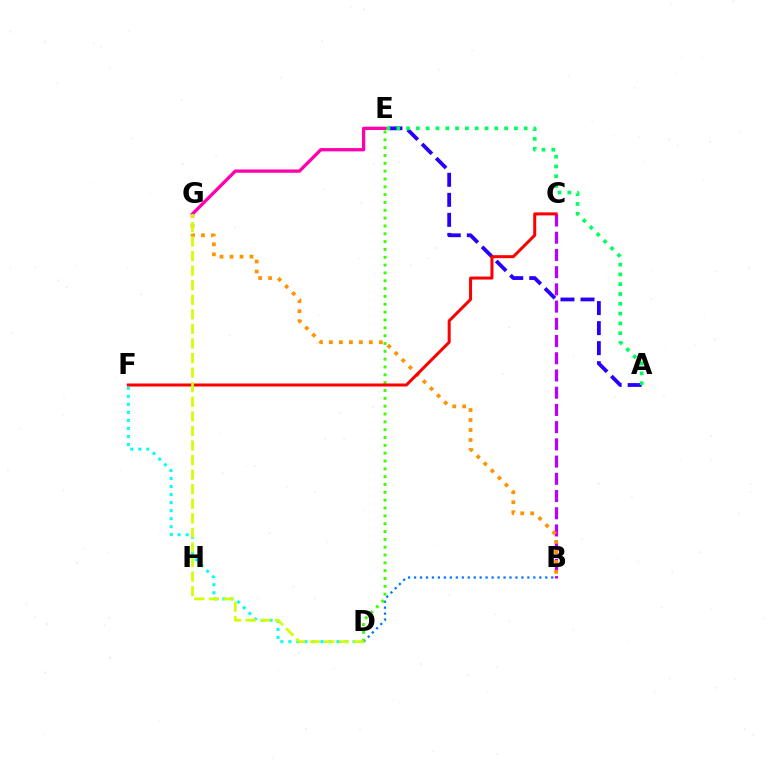{('A', 'E'): [{'color': '#2500ff', 'line_style': 'dashed', 'thickness': 2.72}, {'color': '#00ff5c', 'line_style': 'dotted', 'thickness': 2.66}], ('D', 'F'): [{'color': '#00fff6', 'line_style': 'dotted', 'thickness': 2.18}], ('B', 'D'): [{'color': '#0074ff', 'line_style': 'dotted', 'thickness': 1.62}], ('B', 'C'): [{'color': '#b900ff', 'line_style': 'dashed', 'thickness': 2.34}], ('D', 'E'): [{'color': '#3dff00', 'line_style': 'dotted', 'thickness': 2.13}], ('B', 'G'): [{'color': '#ff9400', 'line_style': 'dotted', 'thickness': 2.71}], ('C', 'F'): [{'color': '#ff0000', 'line_style': 'solid', 'thickness': 2.17}], ('E', 'G'): [{'color': '#ff00ac', 'line_style': 'solid', 'thickness': 2.37}], ('D', 'G'): [{'color': '#d1ff00', 'line_style': 'dashed', 'thickness': 1.98}]}